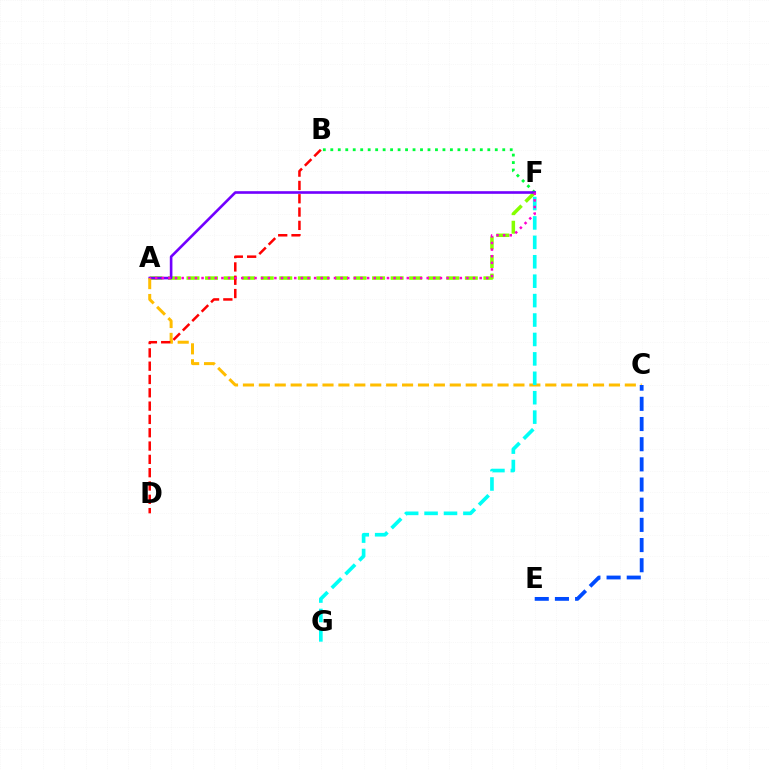{('B', 'F'): [{'color': '#00ff39', 'line_style': 'dotted', 'thickness': 2.03}], ('A', 'F'): [{'color': '#84ff00', 'line_style': 'dashed', 'thickness': 2.52}, {'color': '#7200ff', 'line_style': 'solid', 'thickness': 1.89}, {'color': '#ff00cf', 'line_style': 'dotted', 'thickness': 1.8}], ('A', 'C'): [{'color': '#ffbd00', 'line_style': 'dashed', 'thickness': 2.16}], ('B', 'D'): [{'color': '#ff0000', 'line_style': 'dashed', 'thickness': 1.81}], ('F', 'G'): [{'color': '#00fff6', 'line_style': 'dashed', 'thickness': 2.64}], ('C', 'E'): [{'color': '#004bff', 'line_style': 'dashed', 'thickness': 2.74}]}